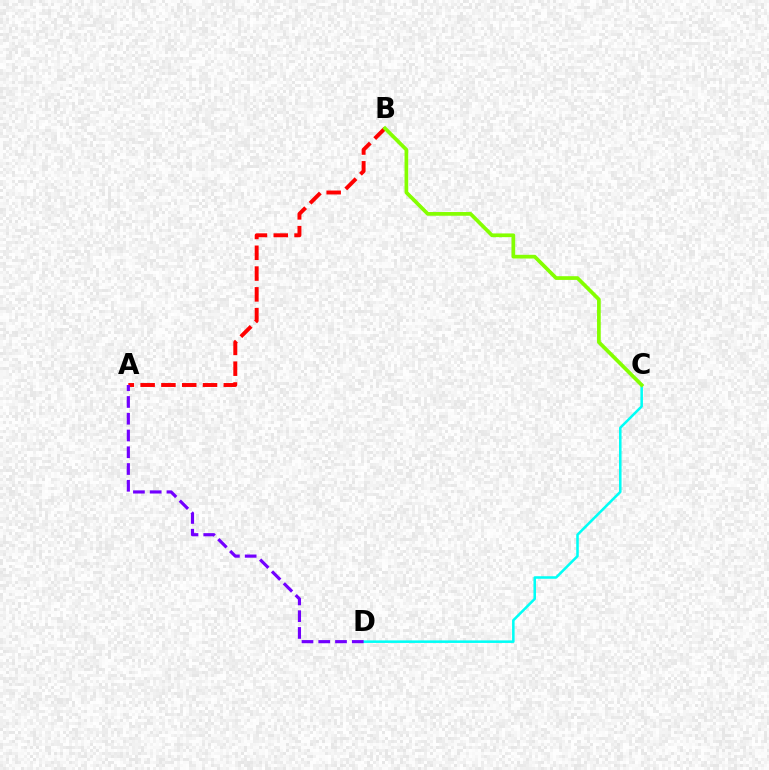{('C', 'D'): [{'color': '#00fff6', 'line_style': 'solid', 'thickness': 1.83}], ('A', 'B'): [{'color': '#ff0000', 'line_style': 'dashed', 'thickness': 2.82}], ('B', 'C'): [{'color': '#84ff00', 'line_style': 'solid', 'thickness': 2.67}], ('A', 'D'): [{'color': '#7200ff', 'line_style': 'dashed', 'thickness': 2.28}]}